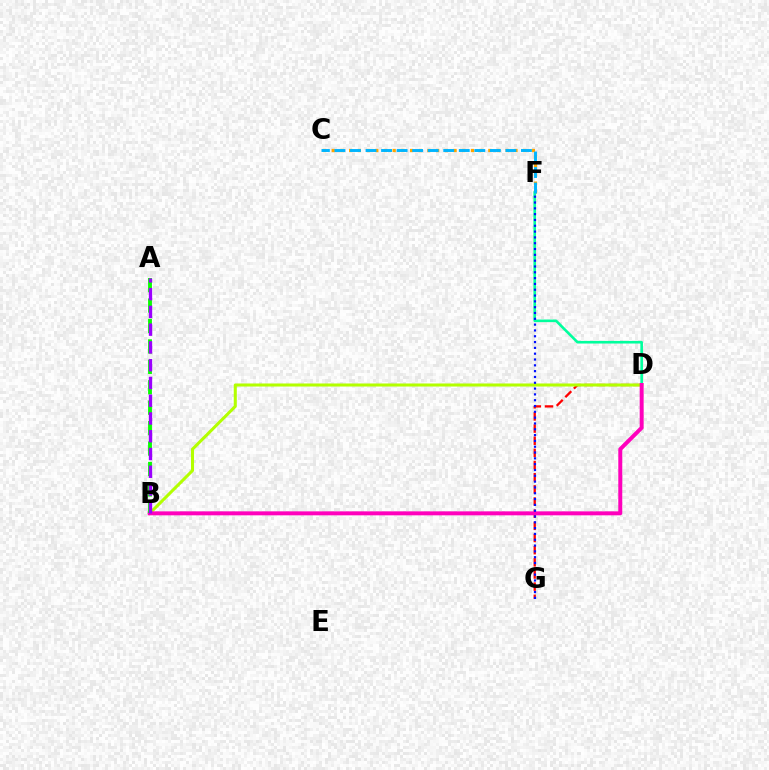{('C', 'F'): [{'color': '#ffa500', 'line_style': 'dotted', 'thickness': 2.36}, {'color': '#00b5ff', 'line_style': 'dashed', 'thickness': 2.11}], ('D', 'G'): [{'color': '#ff0000', 'line_style': 'dashed', 'thickness': 1.65}], ('D', 'F'): [{'color': '#00ff9d', 'line_style': 'solid', 'thickness': 1.88}], ('B', 'D'): [{'color': '#b3ff00', 'line_style': 'solid', 'thickness': 2.19}, {'color': '#ff00bd', 'line_style': 'solid', 'thickness': 2.86}], ('A', 'B'): [{'color': '#08ff00', 'line_style': 'dashed', 'thickness': 2.78}, {'color': '#9b00ff', 'line_style': 'dashed', 'thickness': 2.41}], ('F', 'G'): [{'color': '#0010ff', 'line_style': 'dotted', 'thickness': 1.58}]}